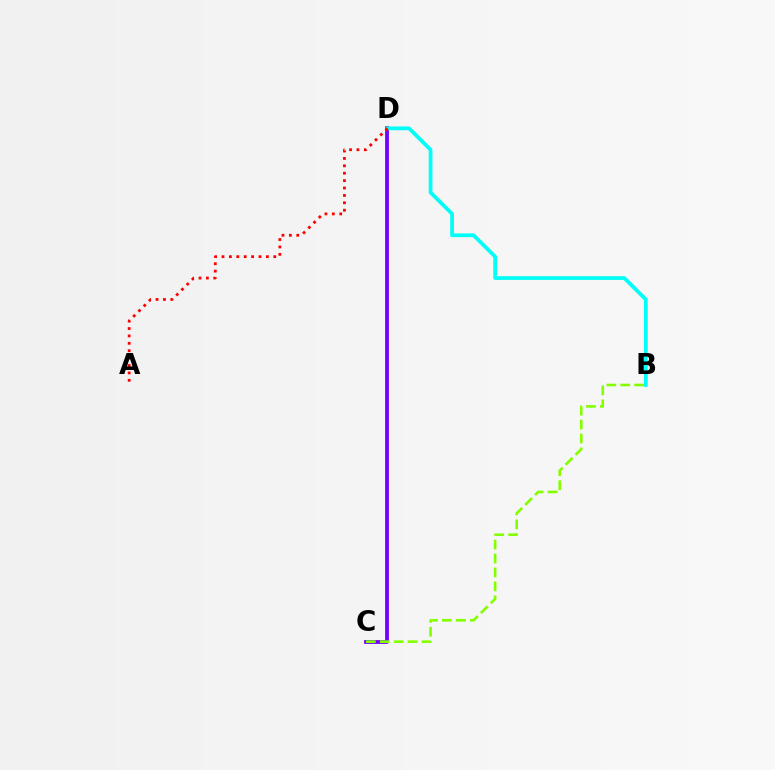{('C', 'D'): [{'color': '#7200ff', 'line_style': 'solid', 'thickness': 2.73}], ('B', 'C'): [{'color': '#84ff00', 'line_style': 'dashed', 'thickness': 1.89}], ('B', 'D'): [{'color': '#00fff6', 'line_style': 'solid', 'thickness': 2.71}], ('A', 'D'): [{'color': '#ff0000', 'line_style': 'dotted', 'thickness': 2.01}]}